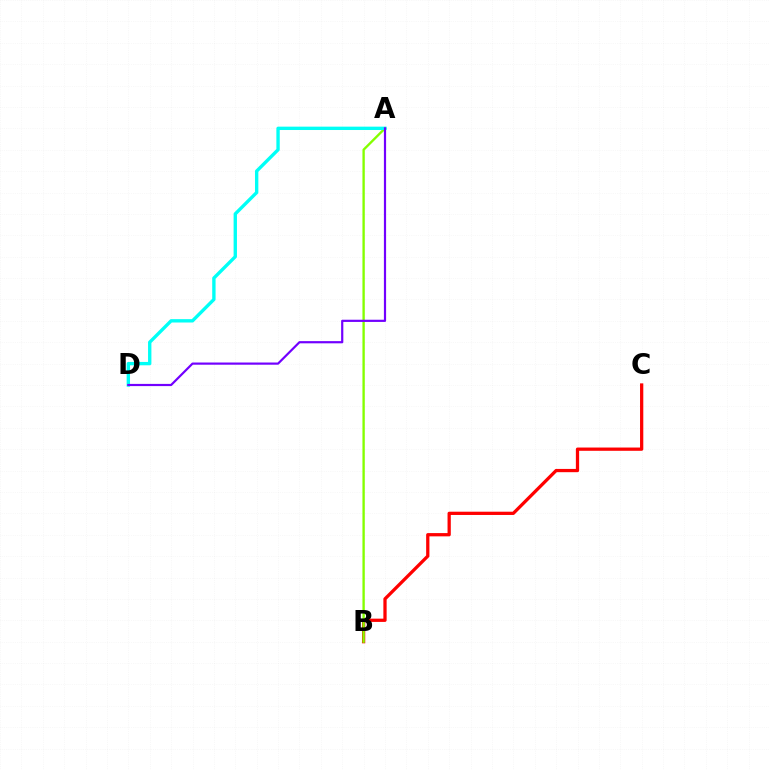{('B', 'C'): [{'color': '#ff0000', 'line_style': 'solid', 'thickness': 2.35}], ('A', 'B'): [{'color': '#84ff00', 'line_style': 'solid', 'thickness': 1.7}], ('A', 'D'): [{'color': '#00fff6', 'line_style': 'solid', 'thickness': 2.42}, {'color': '#7200ff', 'line_style': 'solid', 'thickness': 1.58}]}